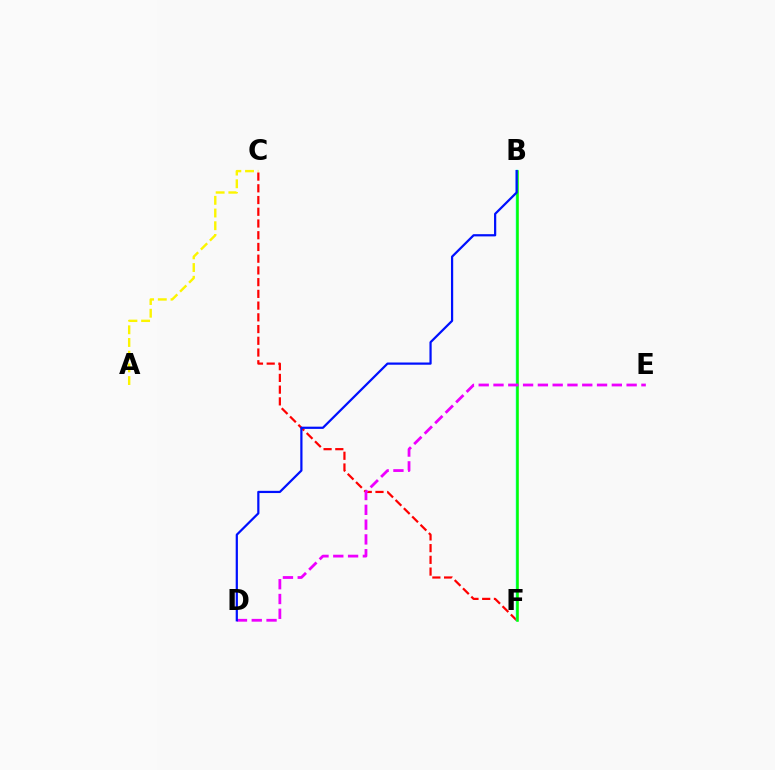{('C', 'F'): [{'color': '#ff0000', 'line_style': 'dashed', 'thickness': 1.59}], ('B', 'F'): [{'color': '#00fff6', 'line_style': 'solid', 'thickness': 1.8}, {'color': '#08ff00', 'line_style': 'solid', 'thickness': 1.82}], ('D', 'E'): [{'color': '#ee00ff', 'line_style': 'dashed', 'thickness': 2.01}], ('B', 'D'): [{'color': '#0010ff', 'line_style': 'solid', 'thickness': 1.6}], ('A', 'C'): [{'color': '#fcf500', 'line_style': 'dashed', 'thickness': 1.72}]}